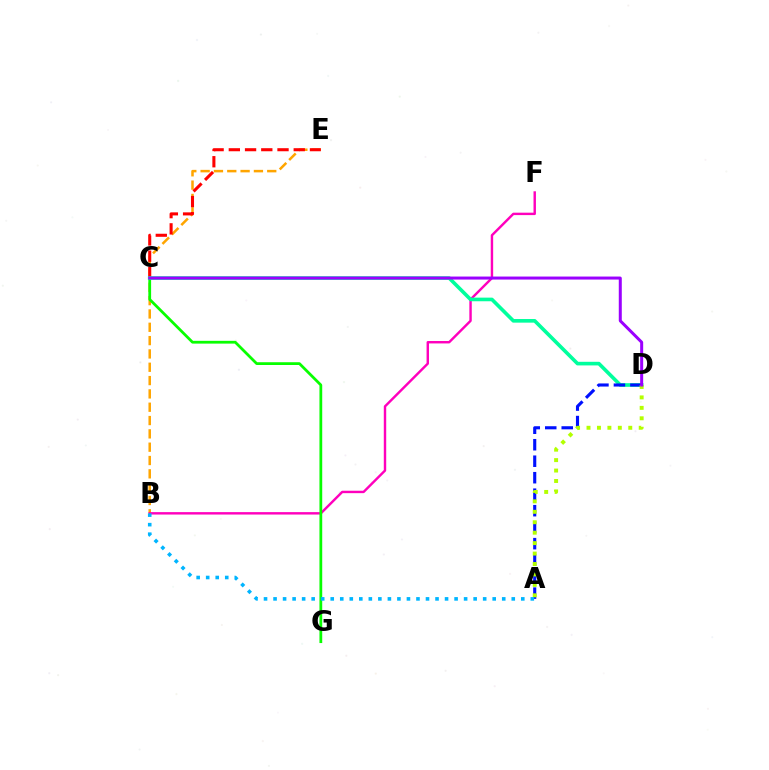{('B', 'E'): [{'color': '#ffa500', 'line_style': 'dashed', 'thickness': 1.81}], ('B', 'F'): [{'color': '#ff00bd', 'line_style': 'solid', 'thickness': 1.74}], ('C', 'E'): [{'color': '#ff0000', 'line_style': 'dashed', 'thickness': 2.2}], ('C', 'G'): [{'color': '#08ff00', 'line_style': 'solid', 'thickness': 2.0}], ('C', 'D'): [{'color': '#00ff9d', 'line_style': 'solid', 'thickness': 2.61}, {'color': '#9b00ff', 'line_style': 'solid', 'thickness': 2.16}], ('A', 'D'): [{'color': '#0010ff', 'line_style': 'dashed', 'thickness': 2.24}, {'color': '#b3ff00', 'line_style': 'dotted', 'thickness': 2.84}], ('A', 'B'): [{'color': '#00b5ff', 'line_style': 'dotted', 'thickness': 2.59}]}